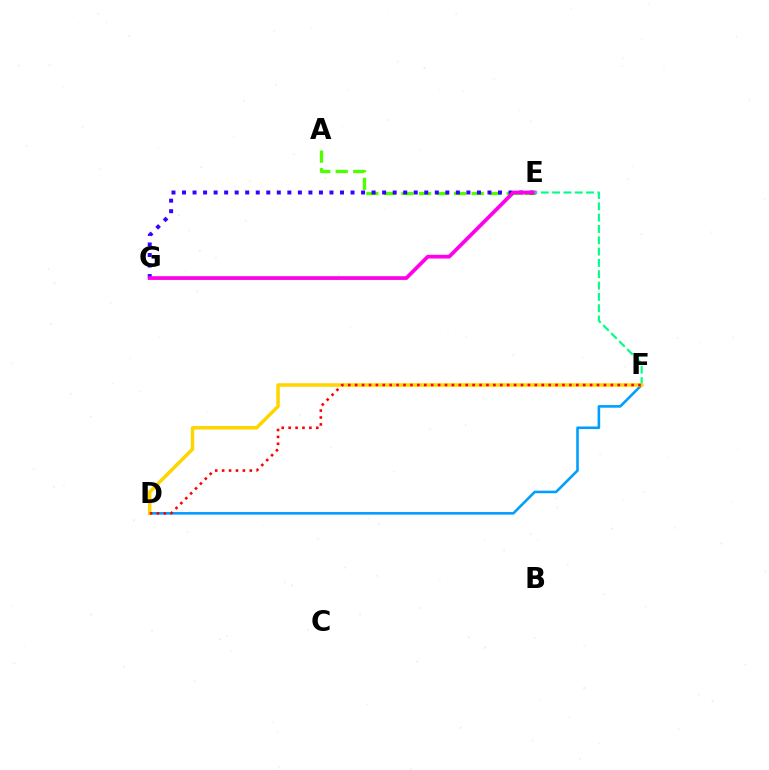{('A', 'E'): [{'color': '#4fff00', 'line_style': 'dashed', 'thickness': 2.38}], ('E', 'G'): [{'color': '#3700ff', 'line_style': 'dotted', 'thickness': 2.86}, {'color': '#ff00ed', 'line_style': 'solid', 'thickness': 2.69}], ('D', 'F'): [{'color': '#009eff', 'line_style': 'solid', 'thickness': 1.86}, {'color': '#ffd500', 'line_style': 'solid', 'thickness': 2.53}, {'color': '#ff0000', 'line_style': 'dotted', 'thickness': 1.88}], ('E', 'F'): [{'color': '#00ff86', 'line_style': 'dashed', 'thickness': 1.54}]}